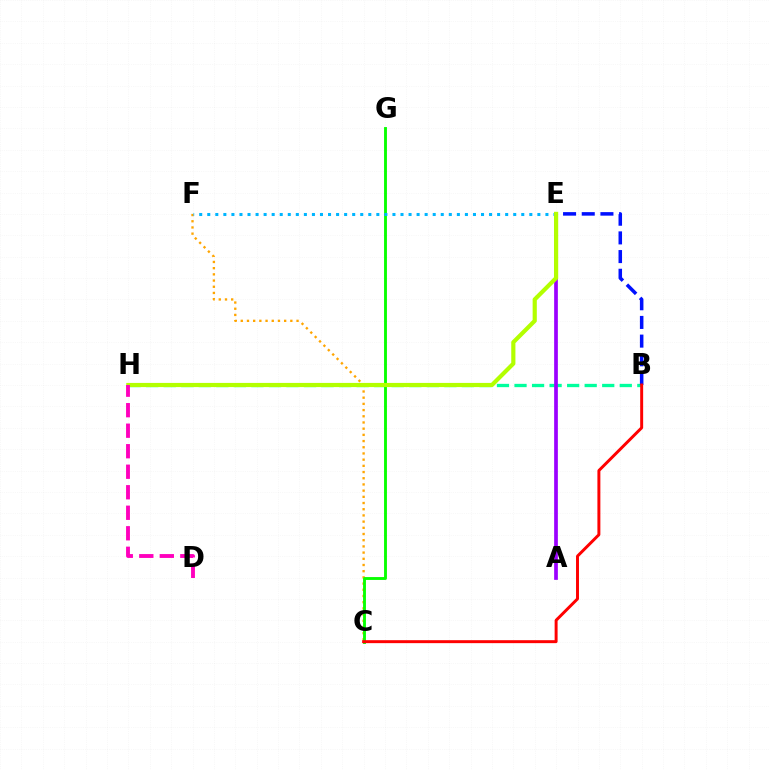{('B', 'H'): [{'color': '#00ff9d', 'line_style': 'dashed', 'thickness': 2.38}], ('C', 'F'): [{'color': '#ffa500', 'line_style': 'dotted', 'thickness': 1.68}], ('C', 'G'): [{'color': '#08ff00', 'line_style': 'solid', 'thickness': 2.07}], ('B', 'E'): [{'color': '#0010ff', 'line_style': 'dashed', 'thickness': 2.54}], ('E', 'F'): [{'color': '#00b5ff', 'line_style': 'dotted', 'thickness': 2.19}], ('A', 'E'): [{'color': '#9b00ff', 'line_style': 'solid', 'thickness': 2.67}], ('E', 'H'): [{'color': '#b3ff00', 'line_style': 'solid', 'thickness': 3.0}], ('D', 'H'): [{'color': '#ff00bd', 'line_style': 'dashed', 'thickness': 2.79}], ('B', 'C'): [{'color': '#ff0000', 'line_style': 'solid', 'thickness': 2.13}]}